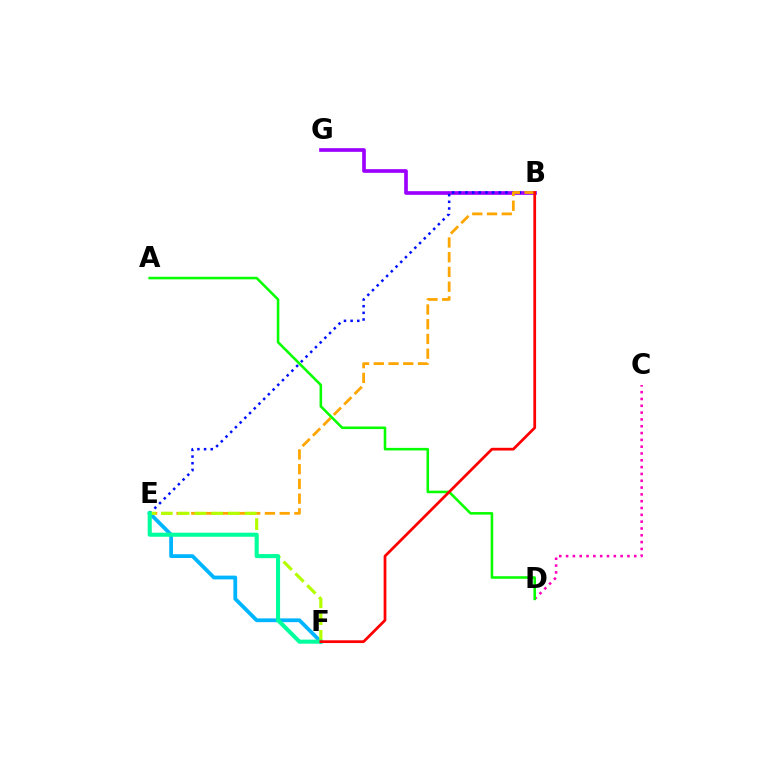{('B', 'G'): [{'color': '#9b00ff', 'line_style': 'solid', 'thickness': 2.65}], ('C', 'D'): [{'color': '#ff00bd', 'line_style': 'dotted', 'thickness': 1.85}], ('E', 'F'): [{'color': '#00b5ff', 'line_style': 'solid', 'thickness': 2.72}, {'color': '#b3ff00', 'line_style': 'dashed', 'thickness': 2.28}, {'color': '#00ff9d', 'line_style': 'solid', 'thickness': 2.93}], ('B', 'E'): [{'color': '#0010ff', 'line_style': 'dotted', 'thickness': 1.81}, {'color': '#ffa500', 'line_style': 'dashed', 'thickness': 2.0}], ('A', 'D'): [{'color': '#08ff00', 'line_style': 'solid', 'thickness': 1.85}], ('B', 'F'): [{'color': '#ff0000', 'line_style': 'solid', 'thickness': 1.97}]}